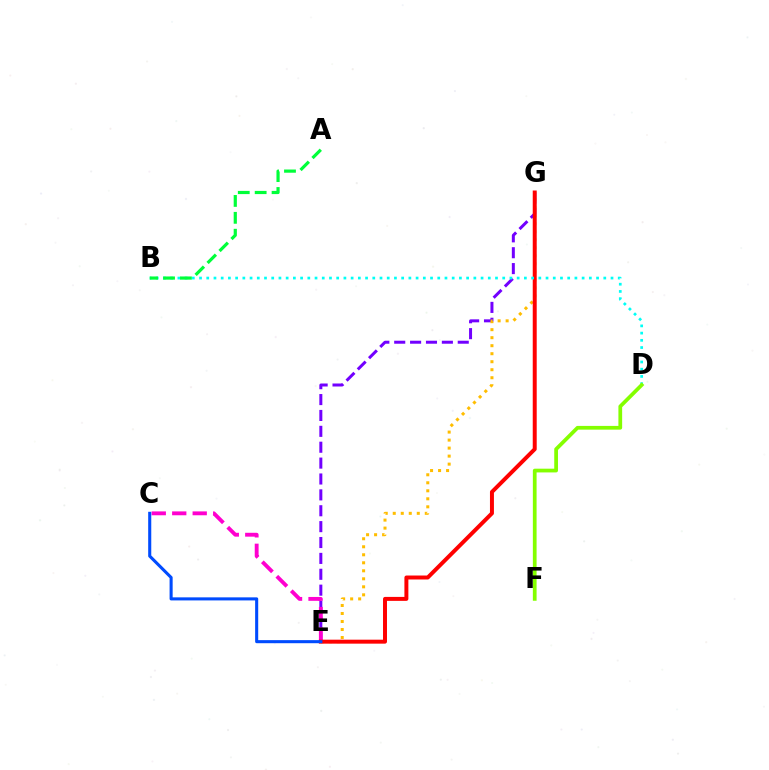{('E', 'G'): [{'color': '#7200ff', 'line_style': 'dashed', 'thickness': 2.16}, {'color': '#ffbd00', 'line_style': 'dotted', 'thickness': 2.18}, {'color': '#ff0000', 'line_style': 'solid', 'thickness': 2.86}], ('C', 'E'): [{'color': '#ff00cf', 'line_style': 'dashed', 'thickness': 2.78}, {'color': '#004bff', 'line_style': 'solid', 'thickness': 2.22}], ('B', 'D'): [{'color': '#00fff6', 'line_style': 'dotted', 'thickness': 1.96}], ('A', 'B'): [{'color': '#00ff39', 'line_style': 'dashed', 'thickness': 2.3}], ('D', 'F'): [{'color': '#84ff00', 'line_style': 'solid', 'thickness': 2.69}]}